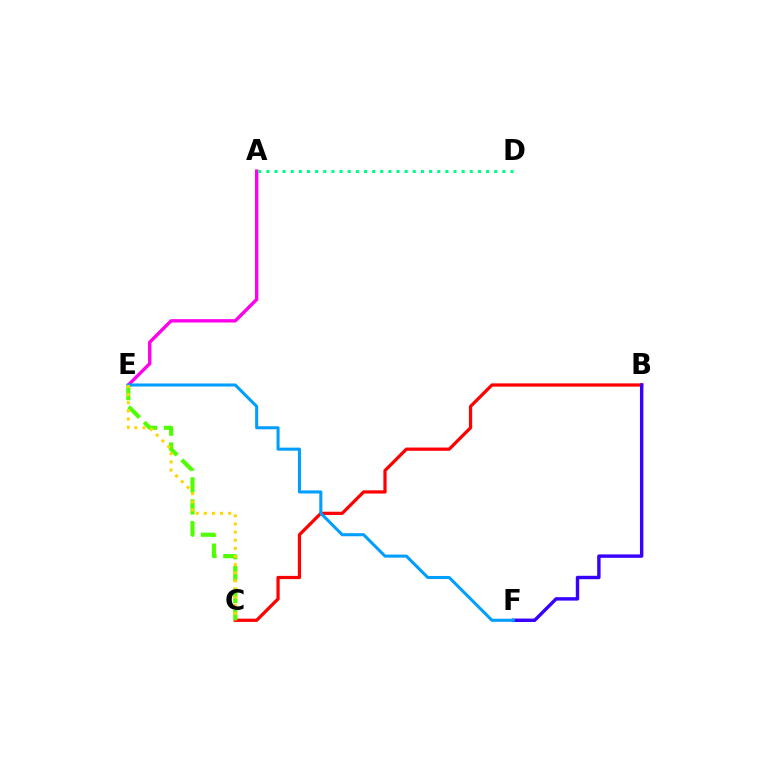{('A', 'E'): [{'color': '#ff00ed', 'line_style': 'solid', 'thickness': 2.42}], ('B', 'C'): [{'color': '#ff0000', 'line_style': 'solid', 'thickness': 2.33}], ('C', 'E'): [{'color': '#4fff00', 'line_style': 'dashed', 'thickness': 2.98}, {'color': '#ffd500', 'line_style': 'dotted', 'thickness': 2.21}], ('B', 'F'): [{'color': '#3700ff', 'line_style': 'solid', 'thickness': 2.46}], ('E', 'F'): [{'color': '#009eff', 'line_style': 'solid', 'thickness': 2.2}], ('A', 'D'): [{'color': '#00ff86', 'line_style': 'dotted', 'thickness': 2.21}]}